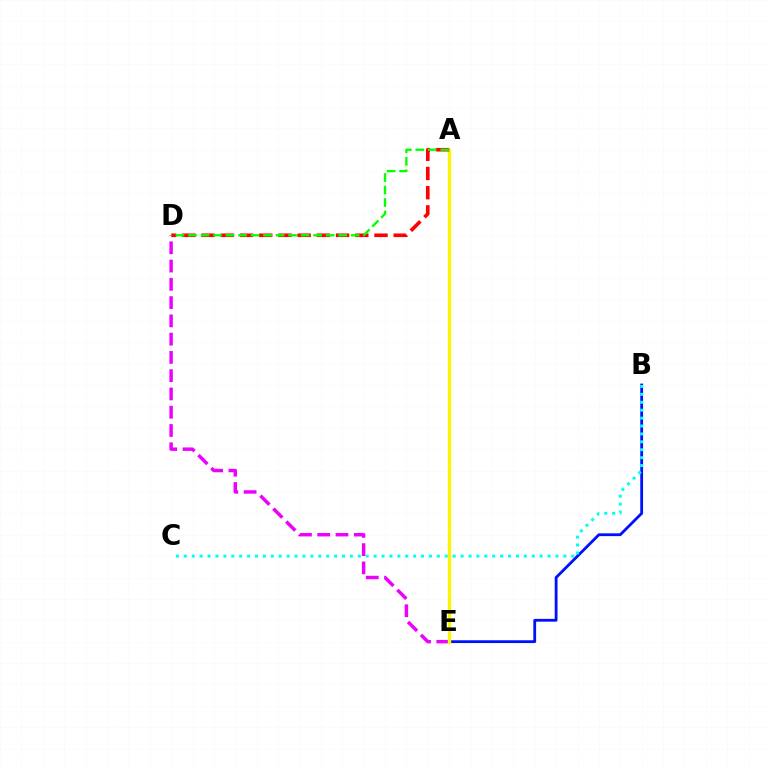{('B', 'E'): [{'color': '#0010ff', 'line_style': 'solid', 'thickness': 2.02}], ('B', 'C'): [{'color': '#00fff6', 'line_style': 'dotted', 'thickness': 2.15}], ('D', 'E'): [{'color': '#ee00ff', 'line_style': 'dashed', 'thickness': 2.48}], ('A', 'E'): [{'color': '#fcf500', 'line_style': 'solid', 'thickness': 2.42}], ('A', 'D'): [{'color': '#ff0000', 'line_style': 'dashed', 'thickness': 2.61}, {'color': '#08ff00', 'line_style': 'dashed', 'thickness': 1.7}]}